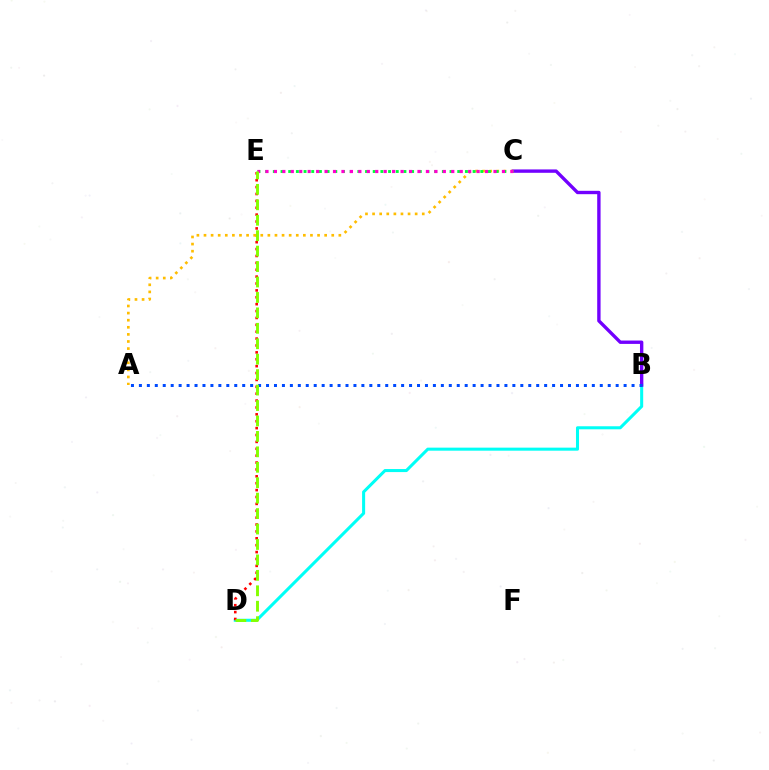{('B', 'D'): [{'color': '#00fff6', 'line_style': 'solid', 'thickness': 2.19}], ('D', 'E'): [{'color': '#ff0000', 'line_style': 'dotted', 'thickness': 1.87}, {'color': '#84ff00', 'line_style': 'dashed', 'thickness': 2.1}], ('B', 'C'): [{'color': '#7200ff', 'line_style': 'solid', 'thickness': 2.43}], ('A', 'C'): [{'color': '#ffbd00', 'line_style': 'dotted', 'thickness': 1.93}], ('C', 'E'): [{'color': '#00ff39', 'line_style': 'dotted', 'thickness': 2.09}, {'color': '#ff00cf', 'line_style': 'dotted', 'thickness': 2.29}], ('A', 'B'): [{'color': '#004bff', 'line_style': 'dotted', 'thickness': 2.16}]}